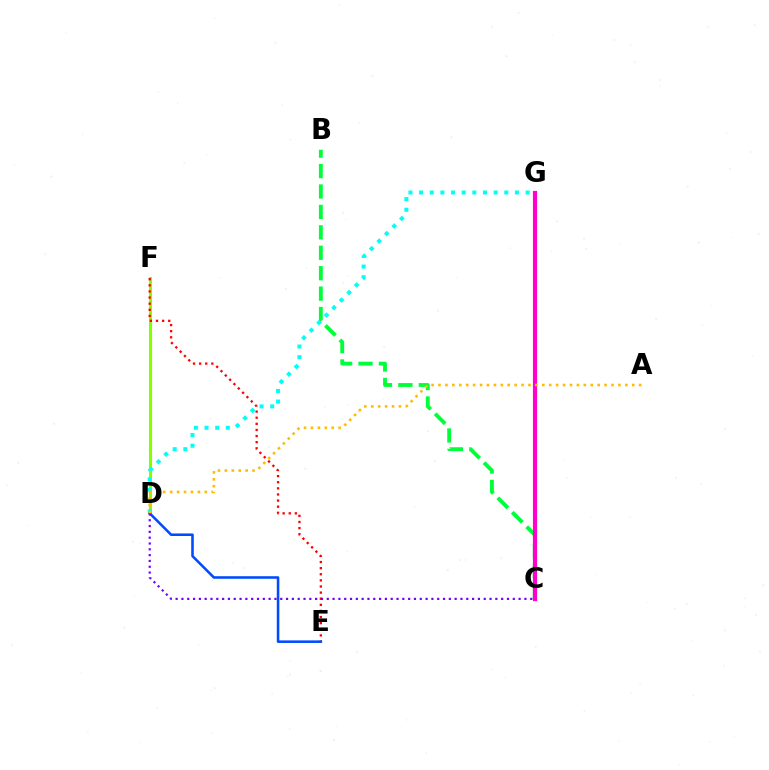{('D', 'F'): [{'color': '#84ff00', 'line_style': 'solid', 'thickness': 2.23}], ('B', 'C'): [{'color': '#00ff39', 'line_style': 'dashed', 'thickness': 2.77}], ('D', 'G'): [{'color': '#00fff6', 'line_style': 'dotted', 'thickness': 2.89}], ('E', 'F'): [{'color': '#ff0000', 'line_style': 'dotted', 'thickness': 1.66}], ('D', 'E'): [{'color': '#004bff', 'line_style': 'solid', 'thickness': 1.84}], ('C', 'G'): [{'color': '#ff00cf', 'line_style': 'solid', 'thickness': 3.0}], ('C', 'D'): [{'color': '#7200ff', 'line_style': 'dotted', 'thickness': 1.58}], ('A', 'D'): [{'color': '#ffbd00', 'line_style': 'dotted', 'thickness': 1.88}]}